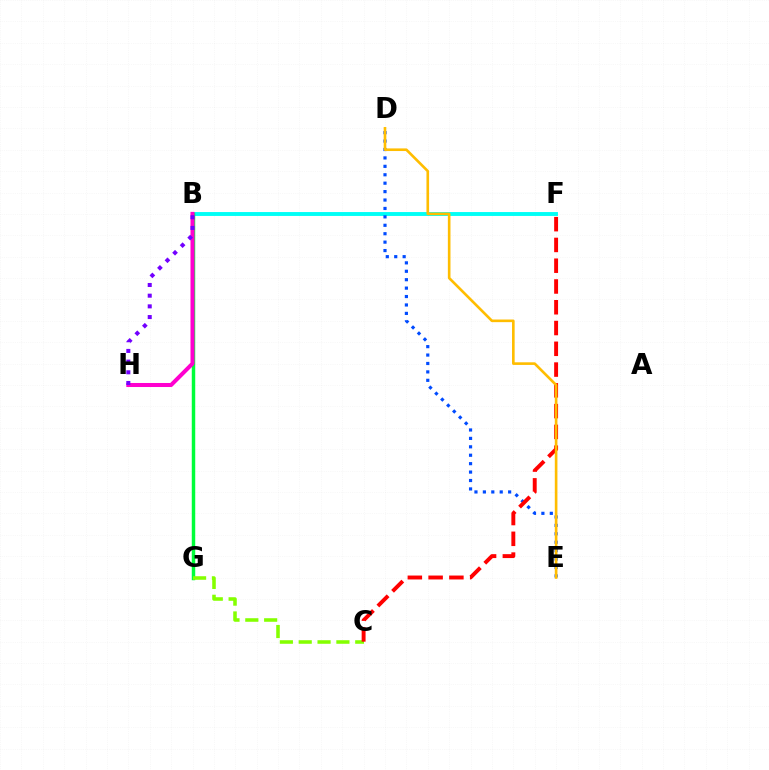{('B', 'F'): [{'color': '#00fff6', 'line_style': 'solid', 'thickness': 2.8}], ('B', 'G'): [{'color': '#00ff39', 'line_style': 'solid', 'thickness': 2.49}], ('C', 'G'): [{'color': '#84ff00', 'line_style': 'dashed', 'thickness': 2.56}], ('B', 'H'): [{'color': '#ff00cf', 'line_style': 'solid', 'thickness': 2.9}, {'color': '#7200ff', 'line_style': 'dotted', 'thickness': 2.9}], ('D', 'E'): [{'color': '#004bff', 'line_style': 'dotted', 'thickness': 2.29}, {'color': '#ffbd00', 'line_style': 'solid', 'thickness': 1.89}], ('C', 'F'): [{'color': '#ff0000', 'line_style': 'dashed', 'thickness': 2.82}]}